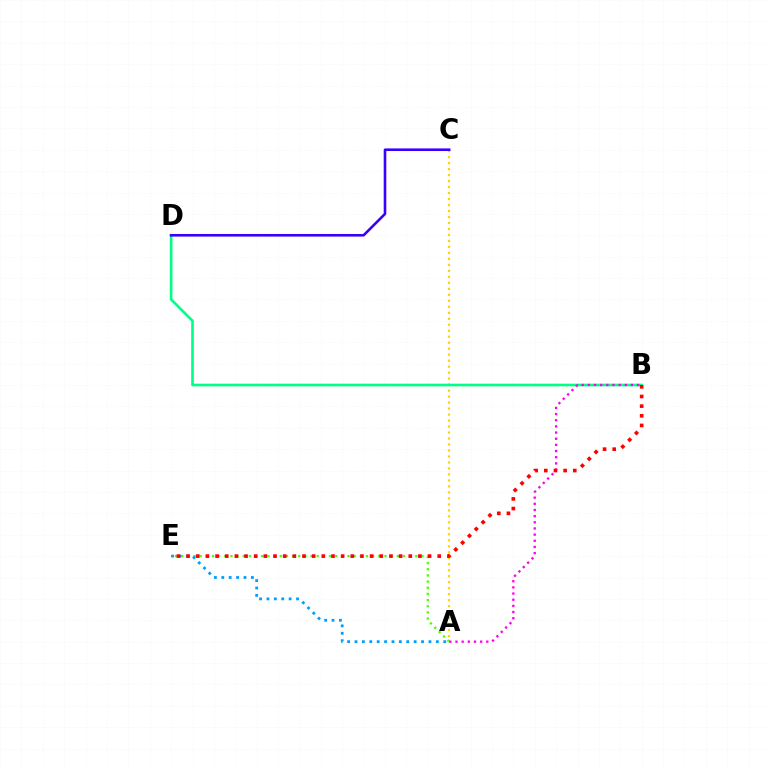{('A', 'E'): [{'color': '#4fff00', 'line_style': 'dotted', 'thickness': 1.67}, {'color': '#009eff', 'line_style': 'dotted', 'thickness': 2.01}], ('A', 'C'): [{'color': '#ffd500', 'line_style': 'dotted', 'thickness': 1.63}], ('B', 'D'): [{'color': '#00ff86', 'line_style': 'solid', 'thickness': 1.91}], ('A', 'B'): [{'color': '#ff00ed', 'line_style': 'dotted', 'thickness': 1.67}], ('C', 'D'): [{'color': '#3700ff', 'line_style': 'solid', 'thickness': 1.87}], ('B', 'E'): [{'color': '#ff0000', 'line_style': 'dotted', 'thickness': 2.62}]}